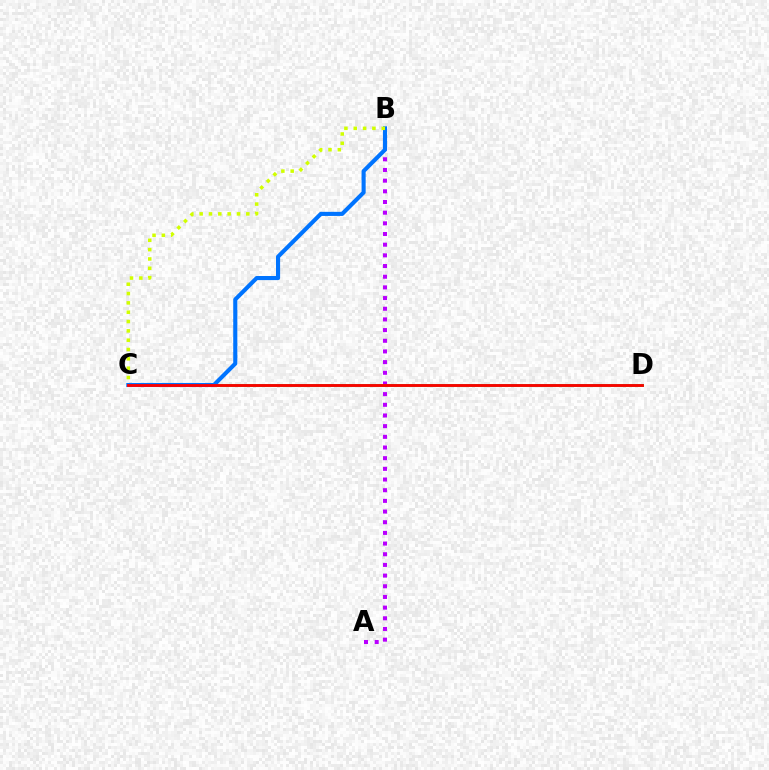{('A', 'B'): [{'color': '#b900ff', 'line_style': 'dotted', 'thickness': 2.9}], ('C', 'D'): [{'color': '#00ff5c', 'line_style': 'solid', 'thickness': 2.14}, {'color': '#ff0000', 'line_style': 'solid', 'thickness': 2.04}], ('B', 'C'): [{'color': '#0074ff', 'line_style': 'solid', 'thickness': 2.95}, {'color': '#d1ff00', 'line_style': 'dotted', 'thickness': 2.53}]}